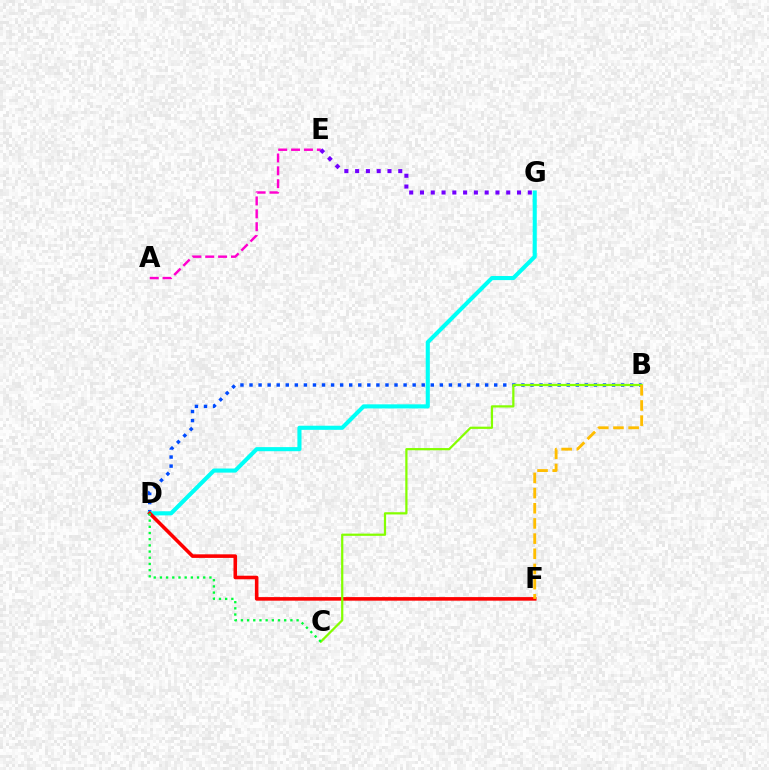{('B', 'D'): [{'color': '#004bff', 'line_style': 'dotted', 'thickness': 2.46}], ('D', 'G'): [{'color': '#00fff6', 'line_style': 'solid', 'thickness': 2.95}], ('D', 'F'): [{'color': '#ff0000', 'line_style': 'solid', 'thickness': 2.57}], ('A', 'E'): [{'color': '#ff00cf', 'line_style': 'dashed', 'thickness': 1.75}], ('B', 'C'): [{'color': '#84ff00', 'line_style': 'solid', 'thickness': 1.6}], ('C', 'D'): [{'color': '#00ff39', 'line_style': 'dotted', 'thickness': 1.68}], ('B', 'F'): [{'color': '#ffbd00', 'line_style': 'dashed', 'thickness': 2.06}], ('E', 'G'): [{'color': '#7200ff', 'line_style': 'dotted', 'thickness': 2.93}]}